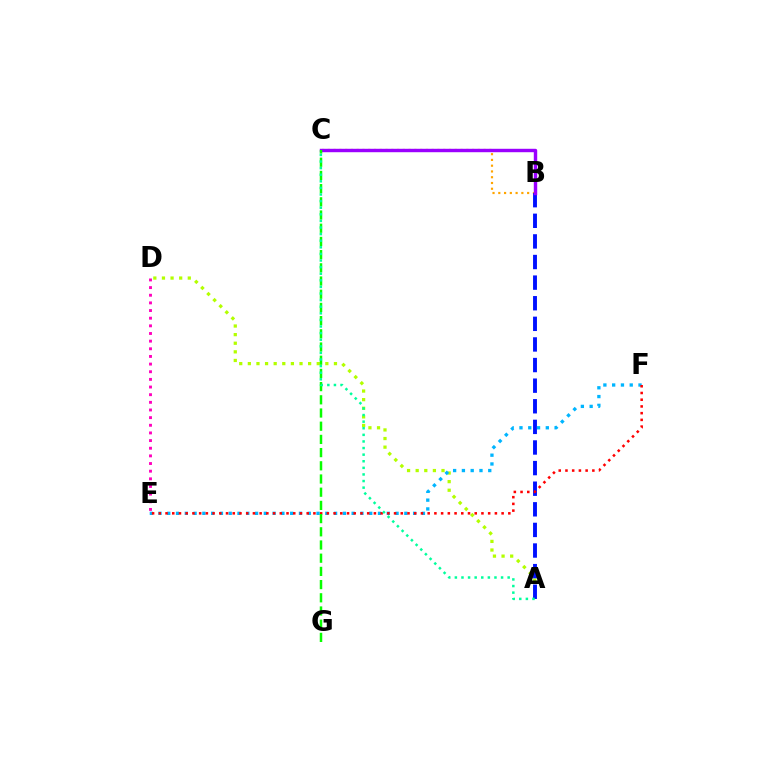{('A', 'D'): [{'color': '#b3ff00', 'line_style': 'dotted', 'thickness': 2.34}], ('B', 'C'): [{'color': '#ffa500', 'line_style': 'dotted', 'thickness': 1.57}, {'color': '#9b00ff', 'line_style': 'solid', 'thickness': 2.46}], ('D', 'E'): [{'color': '#ff00bd', 'line_style': 'dotted', 'thickness': 2.08}], ('A', 'B'): [{'color': '#0010ff', 'line_style': 'dashed', 'thickness': 2.8}], ('E', 'F'): [{'color': '#00b5ff', 'line_style': 'dotted', 'thickness': 2.39}, {'color': '#ff0000', 'line_style': 'dotted', 'thickness': 1.83}], ('C', 'G'): [{'color': '#08ff00', 'line_style': 'dashed', 'thickness': 1.79}], ('A', 'C'): [{'color': '#00ff9d', 'line_style': 'dotted', 'thickness': 1.79}]}